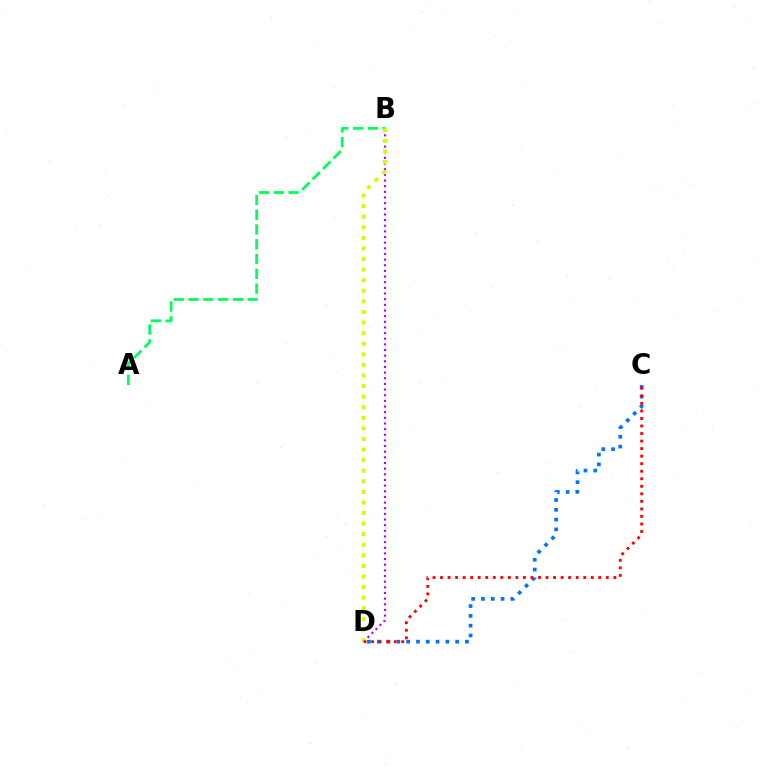{('C', 'D'): [{'color': '#0074ff', 'line_style': 'dotted', 'thickness': 2.66}, {'color': '#ff0000', 'line_style': 'dotted', 'thickness': 2.05}], ('B', 'D'): [{'color': '#b900ff', 'line_style': 'dotted', 'thickness': 1.53}, {'color': '#d1ff00', 'line_style': 'dotted', 'thickness': 2.88}], ('A', 'B'): [{'color': '#00ff5c', 'line_style': 'dashed', 'thickness': 2.01}]}